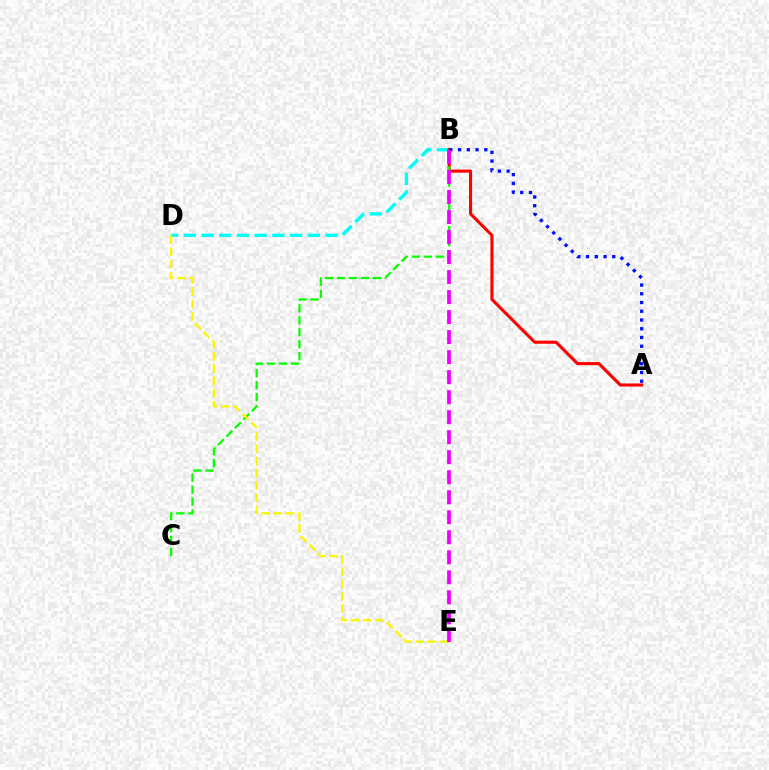{('B', 'D'): [{'color': '#00fff6', 'line_style': 'dashed', 'thickness': 2.41}], ('A', 'B'): [{'color': '#ff0000', 'line_style': 'solid', 'thickness': 2.22}, {'color': '#0010ff', 'line_style': 'dotted', 'thickness': 2.38}], ('B', 'C'): [{'color': '#08ff00', 'line_style': 'dashed', 'thickness': 1.62}], ('D', 'E'): [{'color': '#fcf500', 'line_style': 'dashed', 'thickness': 1.66}], ('B', 'E'): [{'color': '#ee00ff', 'line_style': 'dashed', 'thickness': 2.72}]}